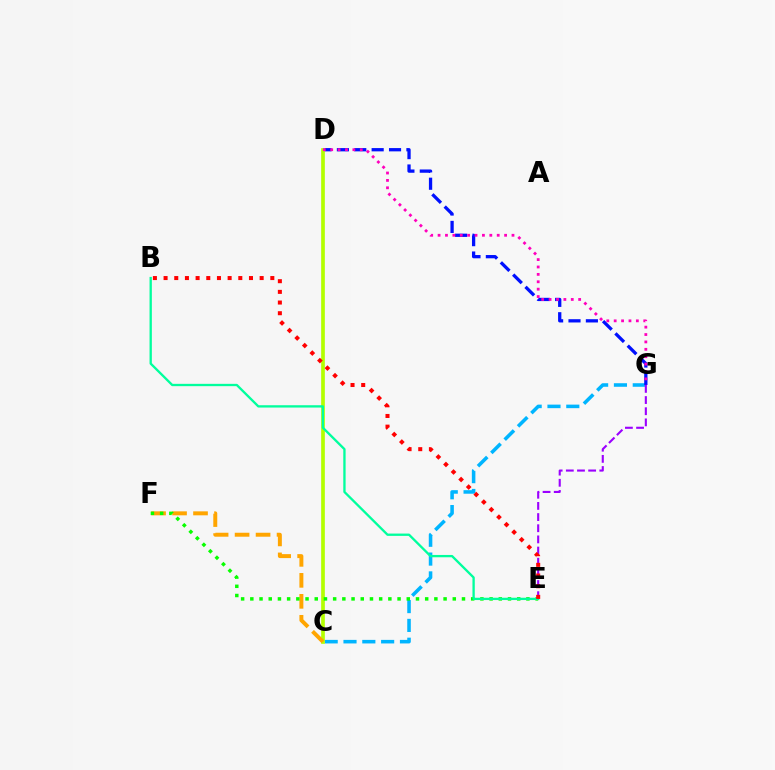{('C', 'G'): [{'color': '#00b5ff', 'line_style': 'dashed', 'thickness': 2.56}], ('D', 'G'): [{'color': '#0010ff', 'line_style': 'dashed', 'thickness': 2.36}, {'color': '#ff00bd', 'line_style': 'dotted', 'thickness': 2.01}], ('E', 'G'): [{'color': '#9b00ff', 'line_style': 'dashed', 'thickness': 1.52}], ('C', 'D'): [{'color': '#b3ff00', 'line_style': 'solid', 'thickness': 2.66}], ('C', 'F'): [{'color': '#ffa500', 'line_style': 'dashed', 'thickness': 2.85}], ('E', 'F'): [{'color': '#08ff00', 'line_style': 'dotted', 'thickness': 2.5}], ('B', 'E'): [{'color': '#00ff9d', 'line_style': 'solid', 'thickness': 1.67}, {'color': '#ff0000', 'line_style': 'dotted', 'thickness': 2.9}]}